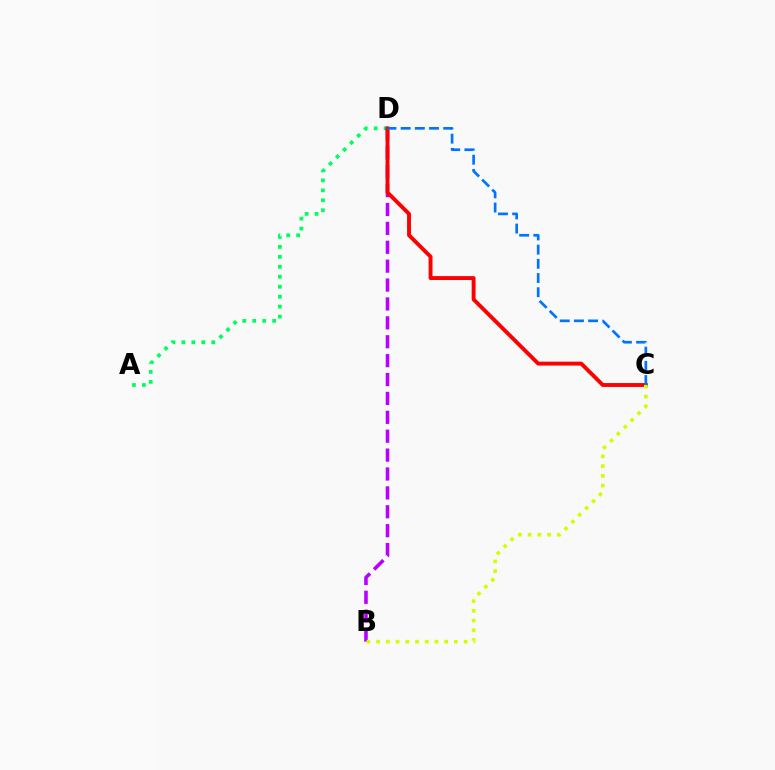{('A', 'D'): [{'color': '#00ff5c', 'line_style': 'dotted', 'thickness': 2.71}], ('B', 'D'): [{'color': '#b900ff', 'line_style': 'dashed', 'thickness': 2.57}], ('C', 'D'): [{'color': '#ff0000', 'line_style': 'solid', 'thickness': 2.81}, {'color': '#0074ff', 'line_style': 'dashed', 'thickness': 1.93}], ('B', 'C'): [{'color': '#d1ff00', 'line_style': 'dotted', 'thickness': 2.64}]}